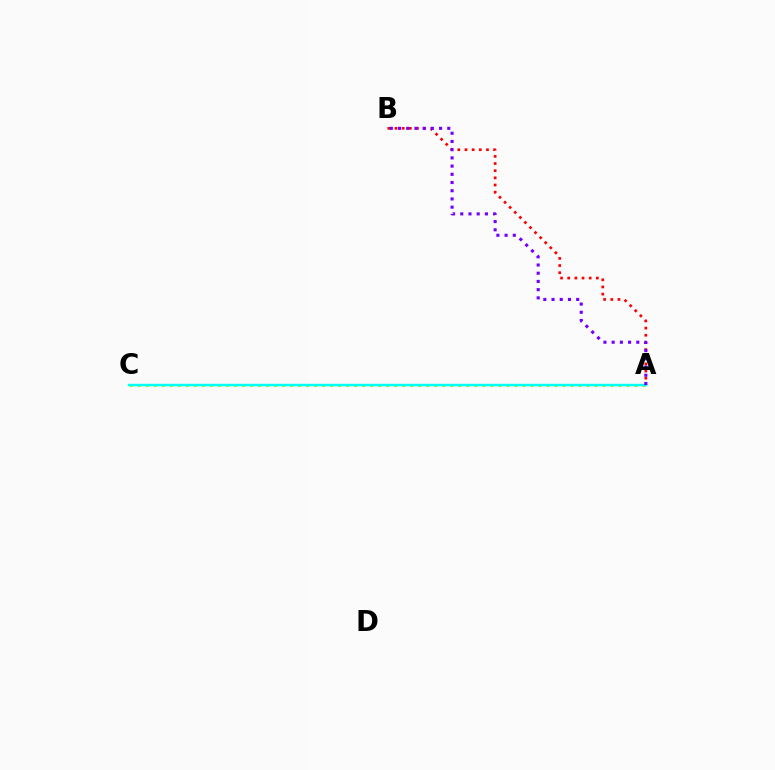{('A', 'B'): [{'color': '#ff0000', 'line_style': 'dotted', 'thickness': 1.95}, {'color': '#7200ff', 'line_style': 'dotted', 'thickness': 2.23}], ('A', 'C'): [{'color': '#84ff00', 'line_style': 'dotted', 'thickness': 2.18}, {'color': '#00fff6', 'line_style': 'solid', 'thickness': 1.74}]}